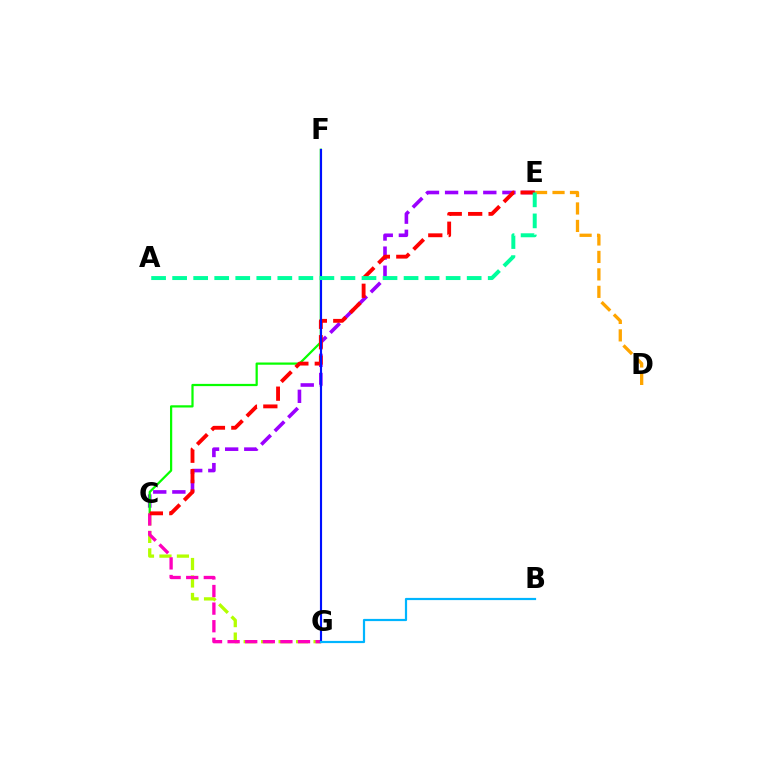{('C', 'E'): [{'color': '#9b00ff', 'line_style': 'dashed', 'thickness': 2.6}, {'color': '#ff0000', 'line_style': 'dashed', 'thickness': 2.77}], ('C', 'F'): [{'color': '#08ff00', 'line_style': 'solid', 'thickness': 1.61}], ('C', 'G'): [{'color': '#b3ff00', 'line_style': 'dashed', 'thickness': 2.37}, {'color': '#ff00bd', 'line_style': 'dashed', 'thickness': 2.39}], ('D', 'E'): [{'color': '#ffa500', 'line_style': 'dashed', 'thickness': 2.37}], ('F', 'G'): [{'color': '#0010ff', 'line_style': 'solid', 'thickness': 1.55}], ('A', 'E'): [{'color': '#00ff9d', 'line_style': 'dashed', 'thickness': 2.86}], ('B', 'G'): [{'color': '#00b5ff', 'line_style': 'solid', 'thickness': 1.59}]}